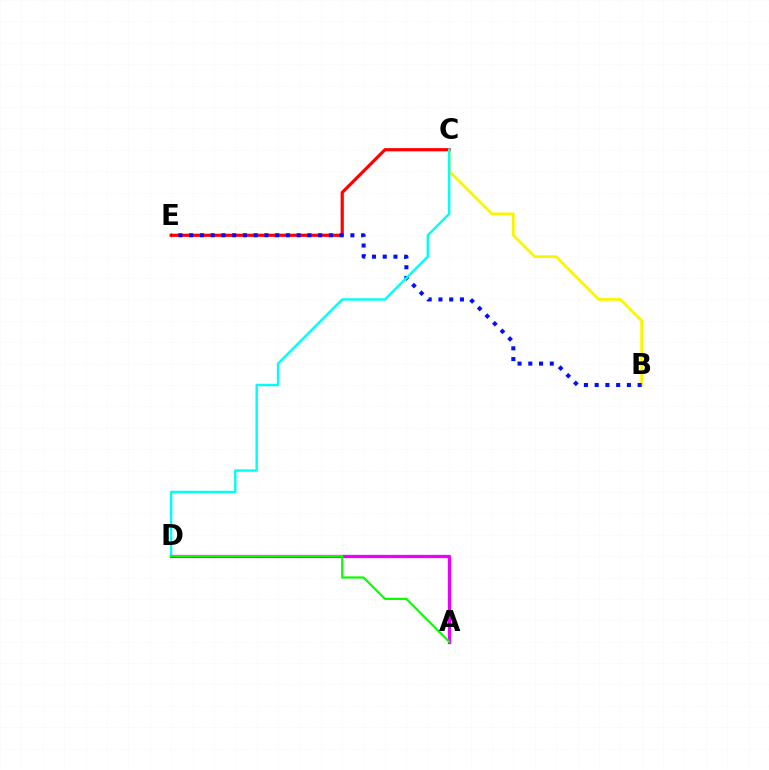{('B', 'C'): [{'color': '#fcf500', 'line_style': 'solid', 'thickness': 1.98}], ('C', 'E'): [{'color': '#ff0000', 'line_style': 'solid', 'thickness': 2.29}], ('B', 'E'): [{'color': '#0010ff', 'line_style': 'dotted', 'thickness': 2.92}], ('C', 'D'): [{'color': '#00fff6', 'line_style': 'solid', 'thickness': 1.74}], ('A', 'D'): [{'color': '#ee00ff', 'line_style': 'solid', 'thickness': 2.36}, {'color': '#08ff00', 'line_style': 'solid', 'thickness': 1.58}]}